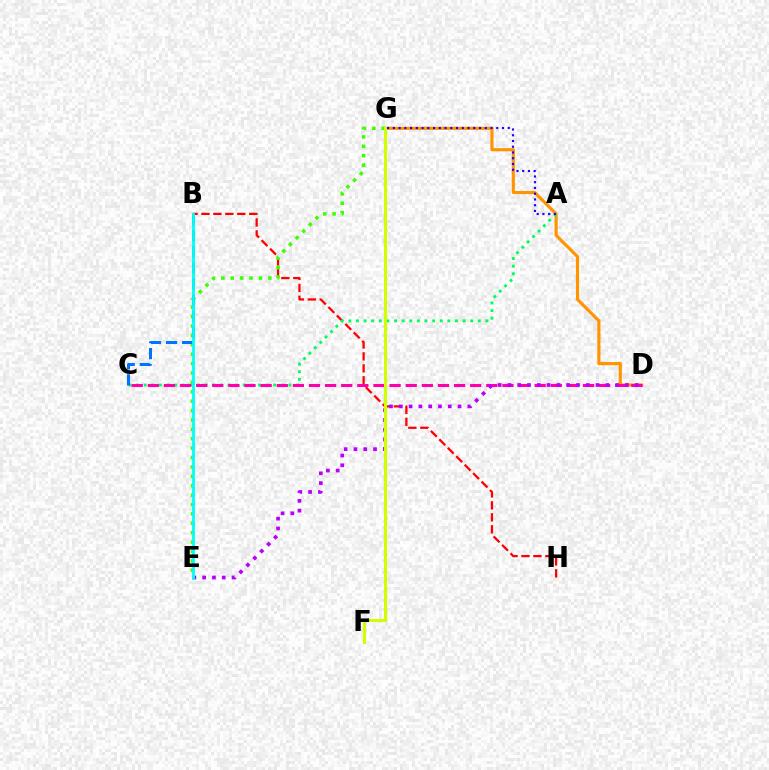{('B', 'H'): [{'color': '#ff0000', 'line_style': 'dashed', 'thickness': 1.62}], ('D', 'G'): [{'color': '#ff9400', 'line_style': 'solid', 'thickness': 2.27}], ('A', 'C'): [{'color': '#00ff5c', 'line_style': 'dotted', 'thickness': 2.07}], ('E', 'G'): [{'color': '#3dff00', 'line_style': 'dotted', 'thickness': 2.55}], ('C', 'D'): [{'color': '#ff00ac', 'line_style': 'dashed', 'thickness': 2.19}], ('D', 'E'): [{'color': '#b900ff', 'line_style': 'dotted', 'thickness': 2.66}], ('B', 'C'): [{'color': '#0074ff', 'line_style': 'dashed', 'thickness': 2.19}], ('F', 'G'): [{'color': '#d1ff00', 'line_style': 'solid', 'thickness': 2.22}], ('A', 'G'): [{'color': '#2500ff', 'line_style': 'dotted', 'thickness': 1.56}], ('B', 'E'): [{'color': '#00fff6', 'line_style': 'solid', 'thickness': 2.01}]}